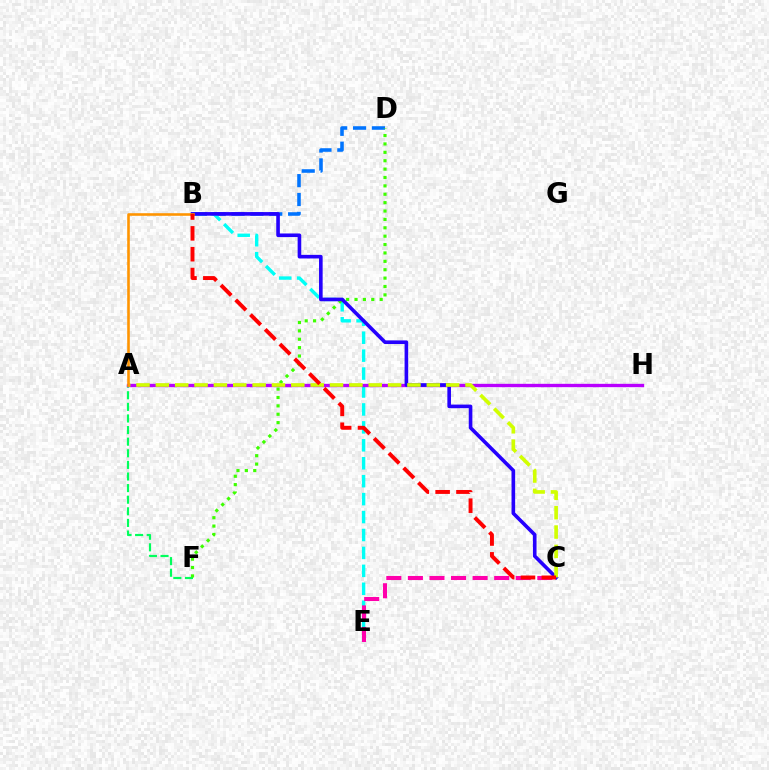{('B', 'D'): [{'color': '#0074ff', 'line_style': 'dashed', 'thickness': 2.56}], ('B', 'E'): [{'color': '#00fff6', 'line_style': 'dashed', 'thickness': 2.44}], ('A', 'F'): [{'color': '#00ff5c', 'line_style': 'dashed', 'thickness': 1.58}], ('A', 'H'): [{'color': '#b900ff', 'line_style': 'solid', 'thickness': 2.41}], ('C', 'E'): [{'color': '#ff00ac', 'line_style': 'dashed', 'thickness': 2.93}], ('D', 'F'): [{'color': '#3dff00', 'line_style': 'dotted', 'thickness': 2.28}], ('B', 'C'): [{'color': '#2500ff', 'line_style': 'solid', 'thickness': 2.6}, {'color': '#ff0000', 'line_style': 'dashed', 'thickness': 2.83}], ('A', 'C'): [{'color': '#d1ff00', 'line_style': 'dashed', 'thickness': 2.63}], ('A', 'B'): [{'color': '#ff9400', 'line_style': 'solid', 'thickness': 1.87}]}